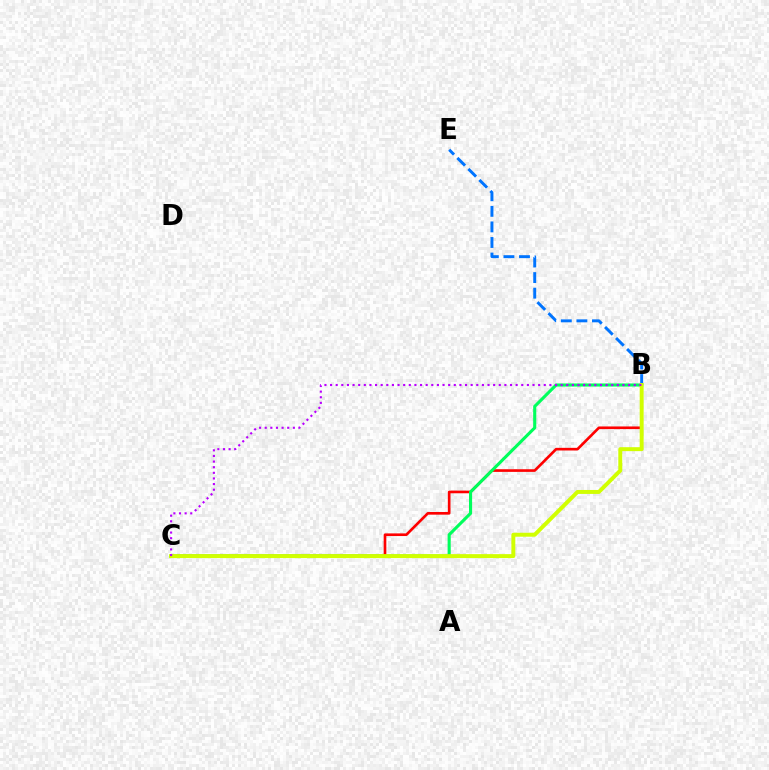{('B', 'C'): [{'color': '#ff0000', 'line_style': 'solid', 'thickness': 1.91}, {'color': '#00ff5c', 'line_style': 'solid', 'thickness': 2.24}, {'color': '#d1ff00', 'line_style': 'solid', 'thickness': 2.85}, {'color': '#b900ff', 'line_style': 'dotted', 'thickness': 1.53}], ('B', 'E'): [{'color': '#0074ff', 'line_style': 'dashed', 'thickness': 2.12}]}